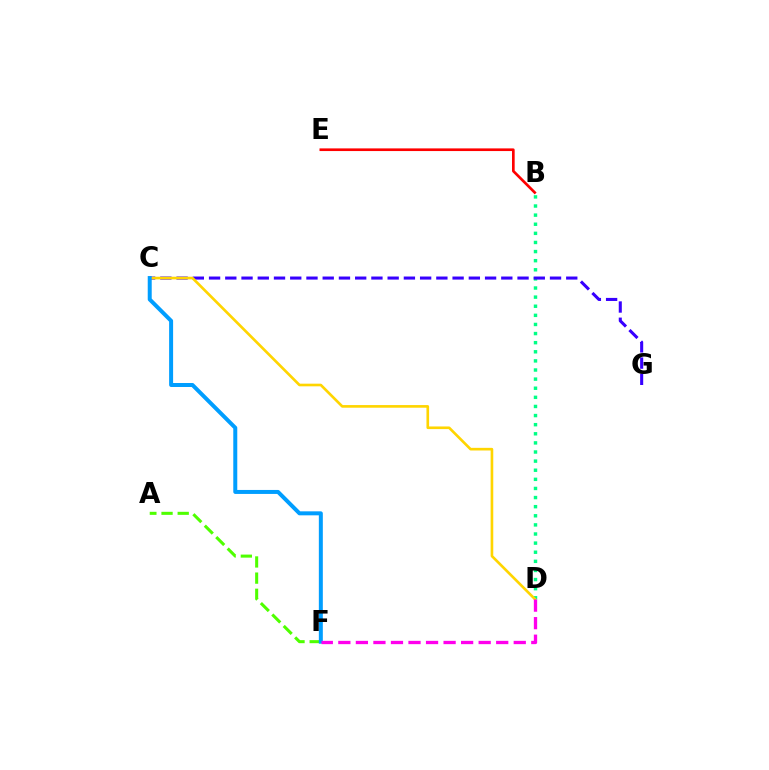{('A', 'F'): [{'color': '#4fff00', 'line_style': 'dashed', 'thickness': 2.2}], ('B', 'D'): [{'color': '#00ff86', 'line_style': 'dotted', 'thickness': 2.48}], ('C', 'G'): [{'color': '#3700ff', 'line_style': 'dashed', 'thickness': 2.21}], ('C', 'D'): [{'color': '#ffd500', 'line_style': 'solid', 'thickness': 1.9}], ('C', 'F'): [{'color': '#009eff', 'line_style': 'solid', 'thickness': 2.87}], ('D', 'F'): [{'color': '#ff00ed', 'line_style': 'dashed', 'thickness': 2.38}], ('B', 'E'): [{'color': '#ff0000', 'line_style': 'solid', 'thickness': 1.92}]}